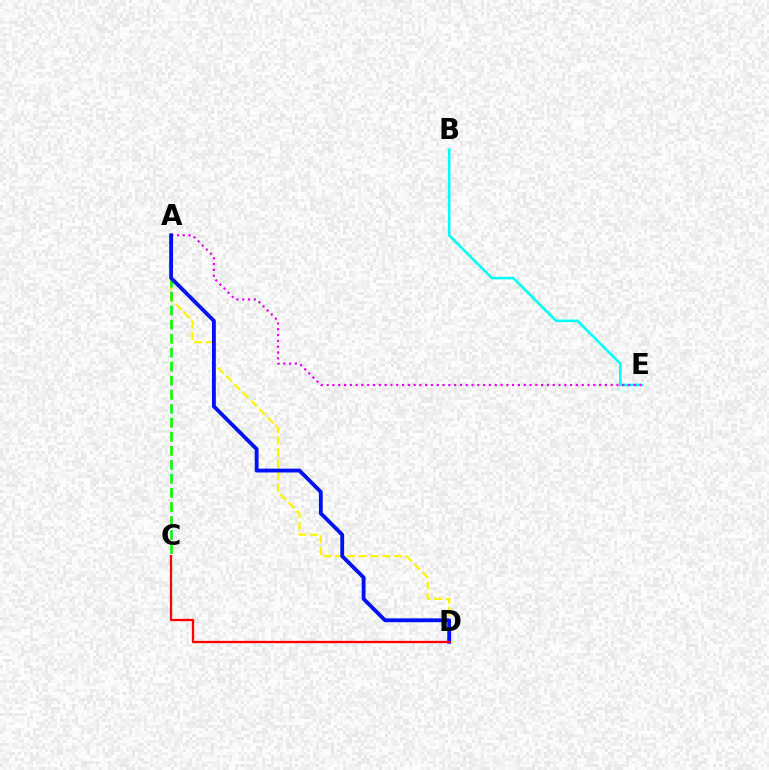{('A', 'D'): [{'color': '#fcf500', 'line_style': 'dashed', 'thickness': 1.59}, {'color': '#0010ff', 'line_style': 'solid', 'thickness': 2.77}], ('A', 'C'): [{'color': '#08ff00', 'line_style': 'dashed', 'thickness': 1.91}], ('B', 'E'): [{'color': '#00fff6', 'line_style': 'solid', 'thickness': 1.85}], ('A', 'E'): [{'color': '#ee00ff', 'line_style': 'dotted', 'thickness': 1.57}], ('C', 'D'): [{'color': '#ff0000', 'line_style': 'solid', 'thickness': 1.65}]}